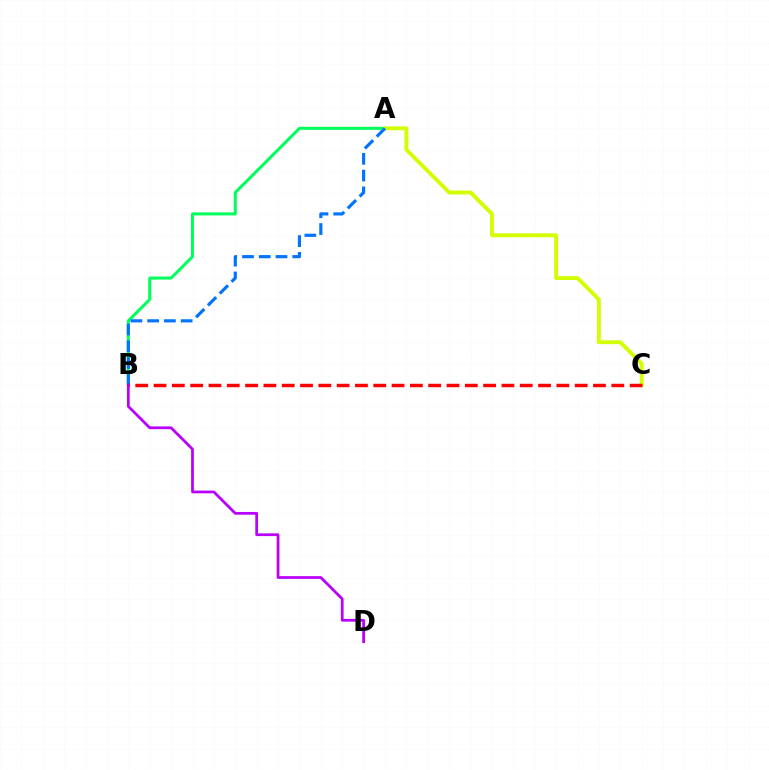{('A', 'B'): [{'color': '#00ff5c', 'line_style': 'solid', 'thickness': 2.18}, {'color': '#0074ff', 'line_style': 'dashed', 'thickness': 2.27}], ('A', 'C'): [{'color': '#d1ff00', 'line_style': 'solid', 'thickness': 2.8}], ('B', 'C'): [{'color': '#ff0000', 'line_style': 'dashed', 'thickness': 2.49}], ('B', 'D'): [{'color': '#b900ff', 'line_style': 'solid', 'thickness': 1.98}]}